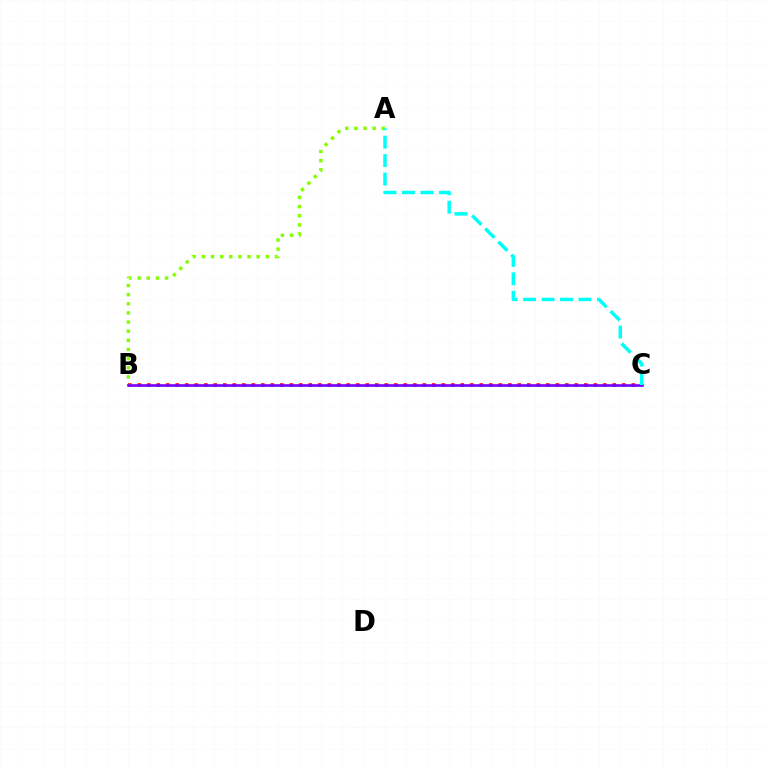{('B', 'C'): [{'color': '#ff0000', 'line_style': 'dotted', 'thickness': 2.58}, {'color': '#7200ff', 'line_style': 'solid', 'thickness': 1.88}], ('A', 'B'): [{'color': '#84ff00', 'line_style': 'dotted', 'thickness': 2.48}], ('A', 'C'): [{'color': '#00fff6', 'line_style': 'dashed', 'thickness': 2.51}]}